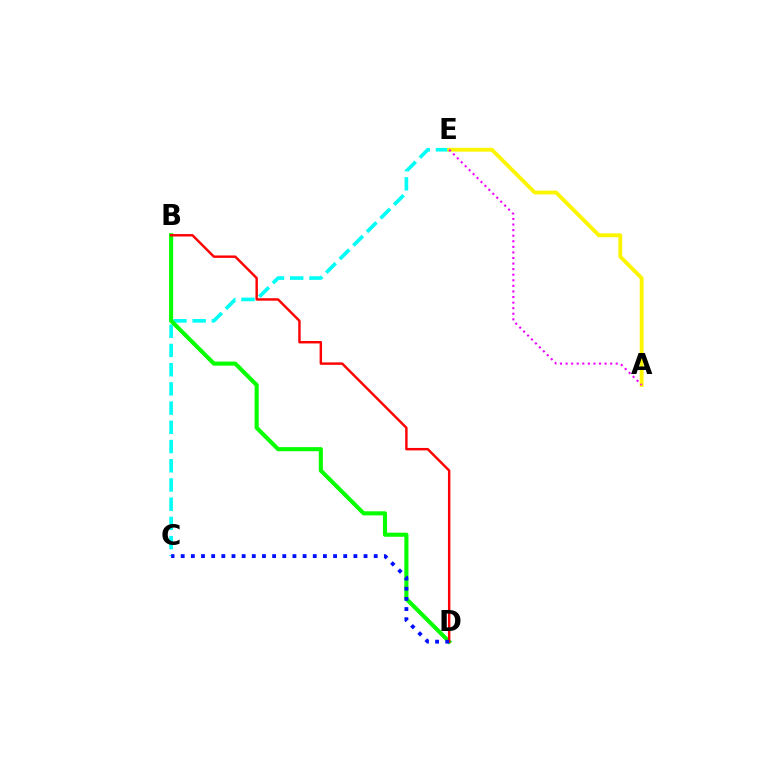{('C', 'E'): [{'color': '#00fff6', 'line_style': 'dashed', 'thickness': 2.61}], ('B', 'D'): [{'color': '#08ff00', 'line_style': 'solid', 'thickness': 2.95}, {'color': '#ff0000', 'line_style': 'solid', 'thickness': 1.75}], ('A', 'E'): [{'color': '#fcf500', 'line_style': 'solid', 'thickness': 2.76}, {'color': '#ee00ff', 'line_style': 'dotted', 'thickness': 1.51}], ('C', 'D'): [{'color': '#0010ff', 'line_style': 'dotted', 'thickness': 2.76}]}